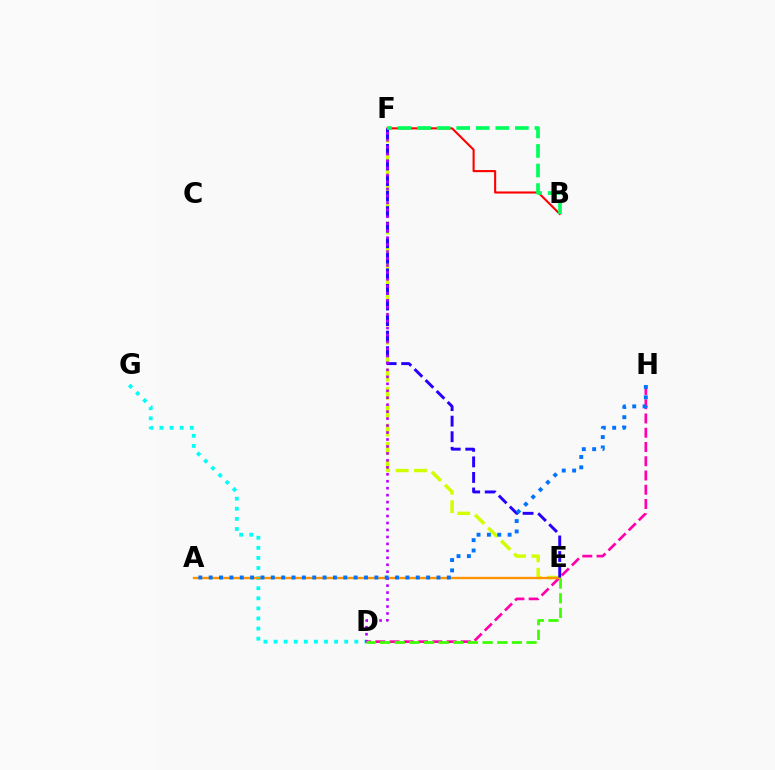{('E', 'F'): [{'color': '#d1ff00', 'line_style': 'dashed', 'thickness': 2.5}, {'color': '#2500ff', 'line_style': 'dashed', 'thickness': 2.11}], ('D', 'G'): [{'color': '#00fff6', 'line_style': 'dotted', 'thickness': 2.74}], ('B', 'F'): [{'color': '#ff0000', 'line_style': 'solid', 'thickness': 1.51}, {'color': '#00ff5c', 'line_style': 'dashed', 'thickness': 2.66}], ('D', 'H'): [{'color': '#ff00ac', 'line_style': 'dashed', 'thickness': 1.94}], ('A', 'E'): [{'color': '#ff9400', 'line_style': 'solid', 'thickness': 1.7}], ('D', 'F'): [{'color': '#b900ff', 'line_style': 'dotted', 'thickness': 1.89}], ('D', 'E'): [{'color': '#3dff00', 'line_style': 'dashed', 'thickness': 1.99}], ('A', 'H'): [{'color': '#0074ff', 'line_style': 'dotted', 'thickness': 2.81}]}